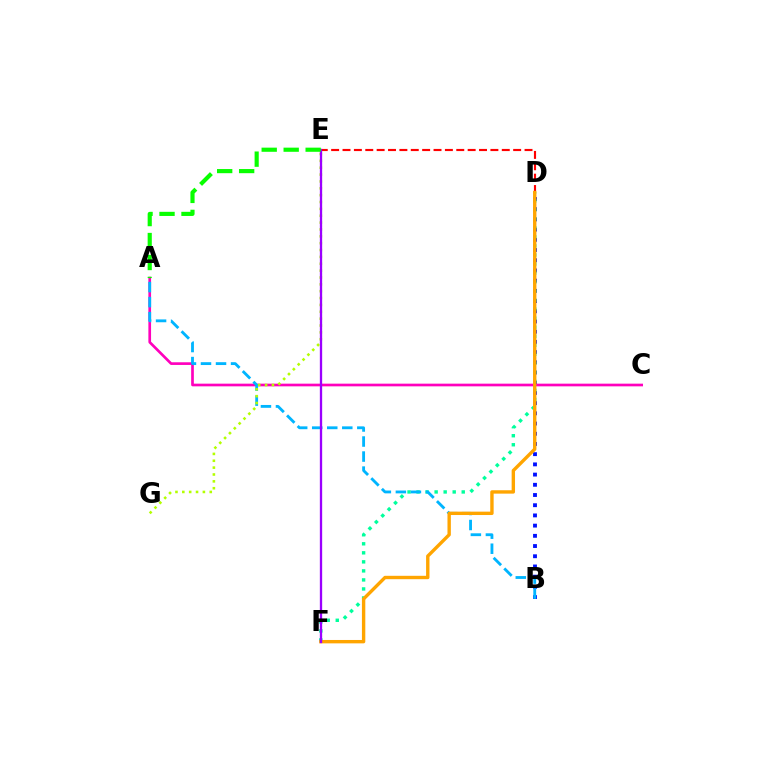{('B', 'D'): [{'color': '#0010ff', 'line_style': 'dotted', 'thickness': 2.77}], ('A', 'C'): [{'color': '#ff00bd', 'line_style': 'solid', 'thickness': 1.93}], ('D', 'E'): [{'color': '#ff0000', 'line_style': 'dashed', 'thickness': 1.55}], ('D', 'F'): [{'color': '#00ff9d', 'line_style': 'dotted', 'thickness': 2.45}, {'color': '#ffa500', 'line_style': 'solid', 'thickness': 2.43}], ('A', 'B'): [{'color': '#00b5ff', 'line_style': 'dashed', 'thickness': 2.04}], ('E', 'G'): [{'color': '#b3ff00', 'line_style': 'dotted', 'thickness': 1.86}], ('E', 'F'): [{'color': '#9b00ff', 'line_style': 'solid', 'thickness': 1.66}], ('A', 'E'): [{'color': '#08ff00', 'line_style': 'dashed', 'thickness': 2.99}]}